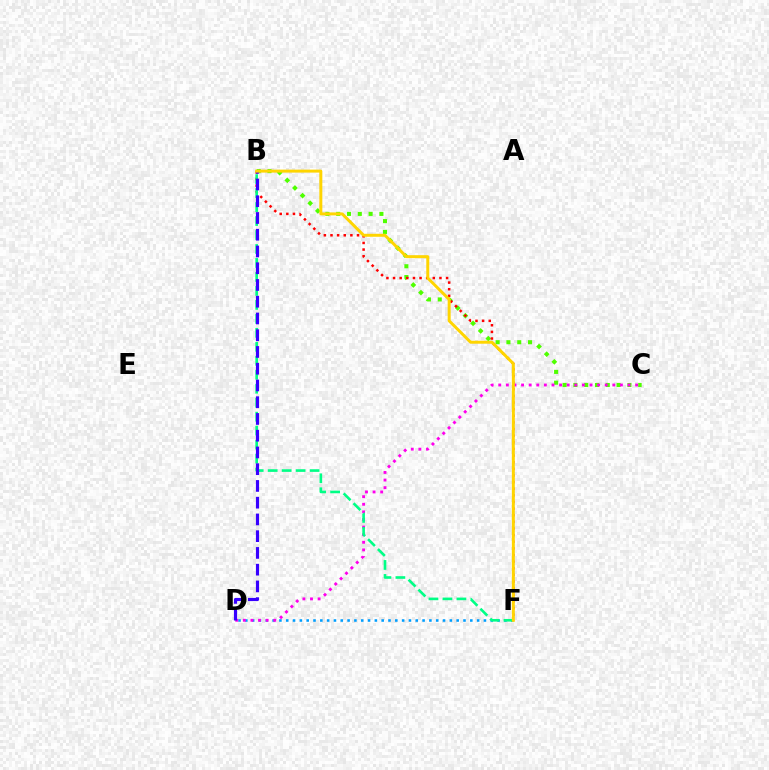{('B', 'C'): [{'color': '#4fff00', 'line_style': 'dotted', 'thickness': 2.93}], ('B', 'F'): [{'color': '#ff0000', 'line_style': 'dotted', 'thickness': 1.8}, {'color': '#00ff86', 'line_style': 'dashed', 'thickness': 1.9}, {'color': '#ffd500', 'line_style': 'solid', 'thickness': 2.15}], ('D', 'F'): [{'color': '#009eff', 'line_style': 'dotted', 'thickness': 1.85}], ('C', 'D'): [{'color': '#ff00ed', 'line_style': 'dotted', 'thickness': 2.07}], ('B', 'D'): [{'color': '#3700ff', 'line_style': 'dashed', 'thickness': 2.28}]}